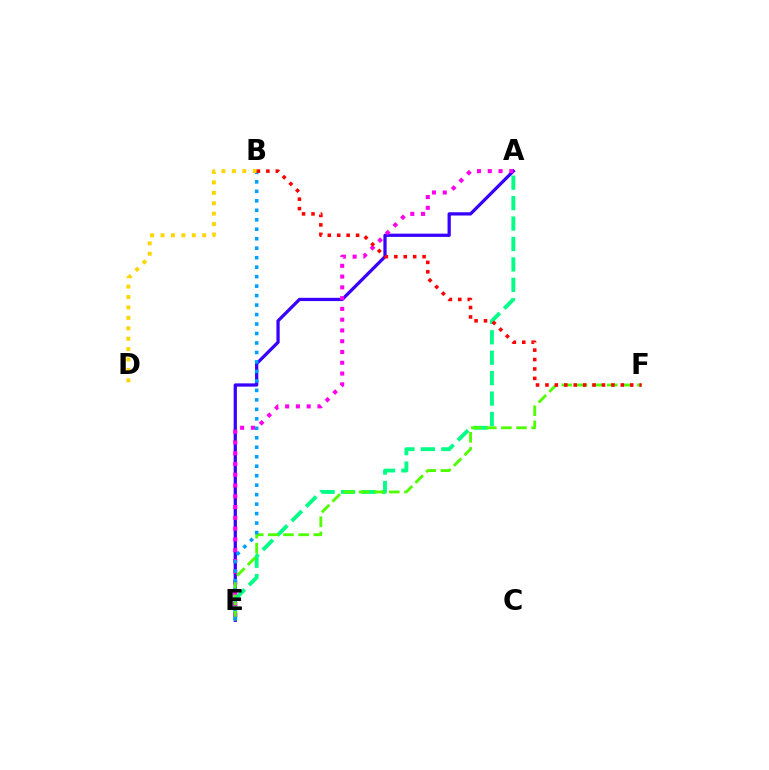{('A', 'E'): [{'color': '#3700ff', 'line_style': 'solid', 'thickness': 2.34}, {'color': '#00ff86', 'line_style': 'dashed', 'thickness': 2.78}, {'color': '#ff00ed', 'line_style': 'dotted', 'thickness': 2.93}], ('E', 'F'): [{'color': '#4fff00', 'line_style': 'dashed', 'thickness': 2.05}], ('B', 'E'): [{'color': '#009eff', 'line_style': 'dotted', 'thickness': 2.58}], ('B', 'D'): [{'color': '#ffd500', 'line_style': 'dotted', 'thickness': 2.83}], ('B', 'F'): [{'color': '#ff0000', 'line_style': 'dotted', 'thickness': 2.56}]}